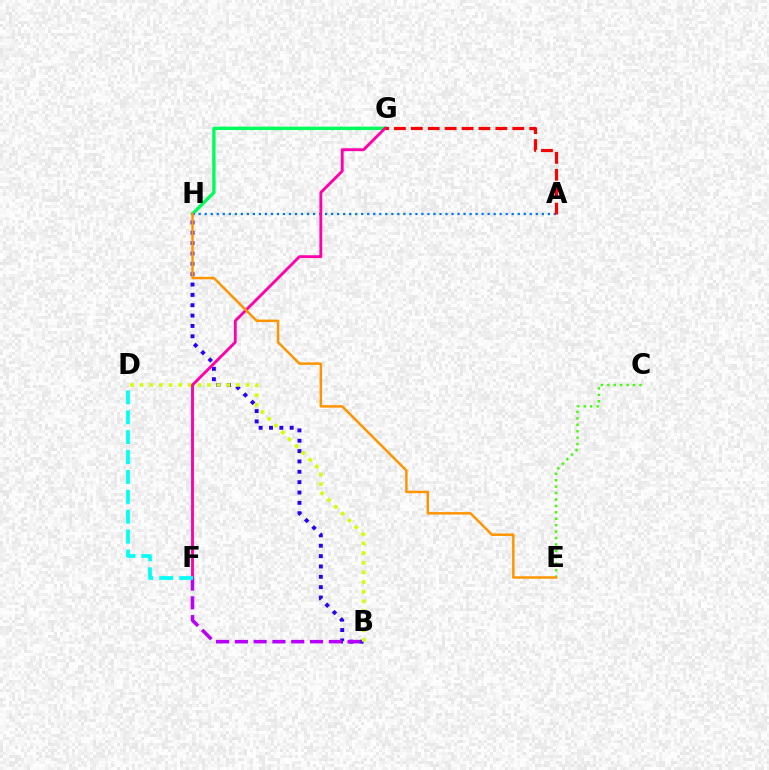{('G', 'H'): [{'color': '#00ff5c', 'line_style': 'solid', 'thickness': 2.44}], ('B', 'H'): [{'color': '#2500ff', 'line_style': 'dotted', 'thickness': 2.81}], ('B', 'F'): [{'color': '#b900ff', 'line_style': 'dashed', 'thickness': 2.55}], ('A', 'H'): [{'color': '#0074ff', 'line_style': 'dotted', 'thickness': 1.64}], ('C', 'E'): [{'color': '#3dff00', 'line_style': 'dotted', 'thickness': 1.75}], ('B', 'D'): [{'color': '#d1ff00', 'line_style': 'dotted', 'thickness': 2.62}], ('F', 'G'): [{'color': '#ff00ac', 'line_style': 'solid', 'thickness': 2.06}], ('A', 'G'): [{'color': '#ff0000', 'line_style': 'dashed', 'thickness': 2.3}], ('E', 'H'): [{'color': '#ff9400', 'line_style': 'solid', 'thickness': 1.78}], ('D', 'F'): [{'color': '#00fff6', 'line_style': 'dashed', 'thickness': 2.7}]}